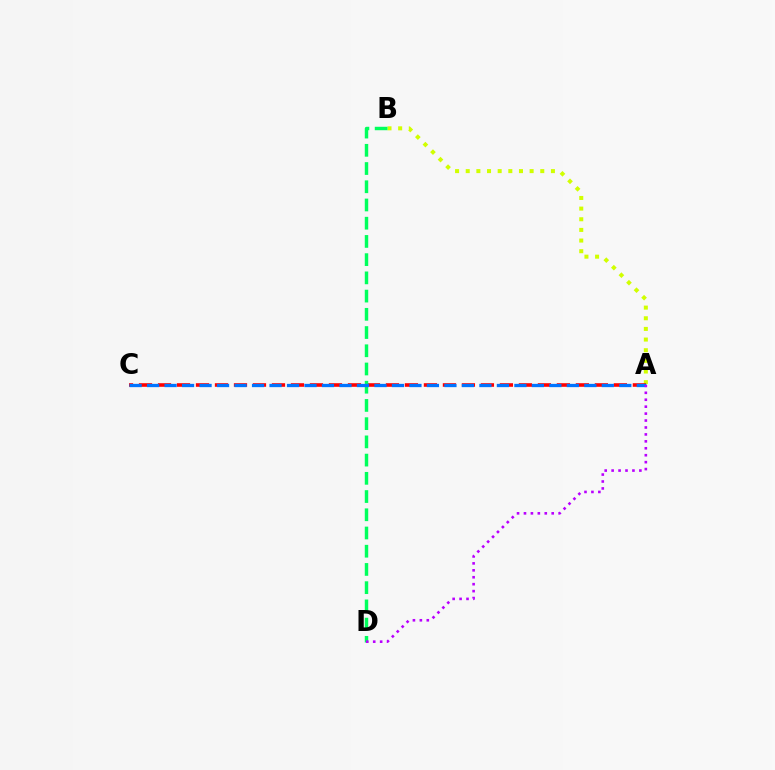{('A', 'B'): [{'color': '#d1ff00', 'line_style': 'dotted', 'thickness': 2.89}], ('A', 'C'): [{'color': '#ff0000', 'line_style': 'dashed', 'thickness': 2.58}, {'color': '#0074ff', 'line_style': 'dashed', 'thickness': 2.38}], ('B', 'D'): [{'color': '#00ff5c', 'line_style': 'dashed', 'thickness': 2.48}], ('A', 'D'): [{'color': '#b900ff', 'line_style': 'dotted', 'thickness': 1.88}]}